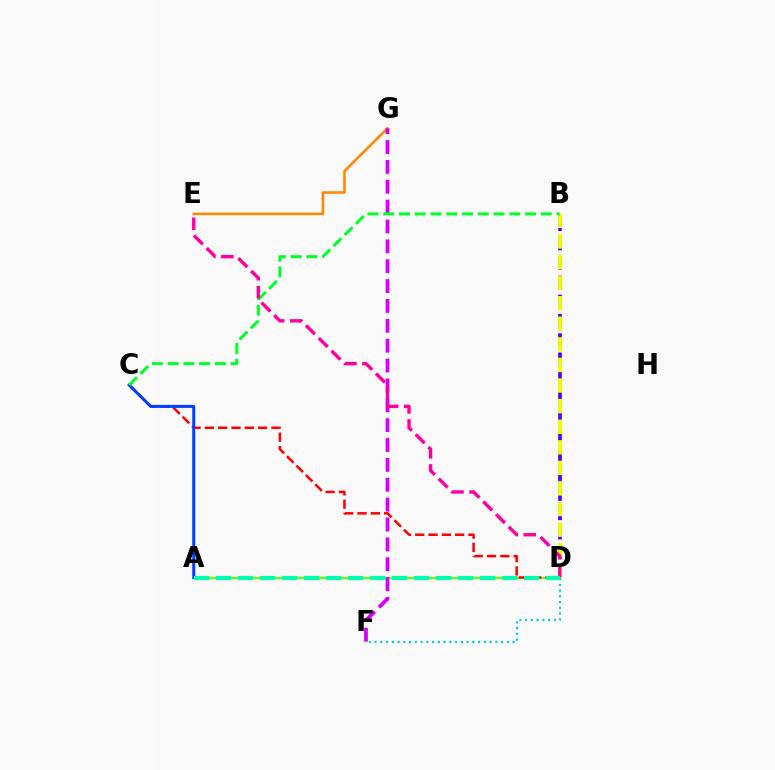{('E', 'G'): [{'color': '#ff8800', 'line_style': 'solid', 'thickness': 1.85}], ('B', 'D'): [{'color': '#4f00ff', 'line_style': 'dashed', 'thickness': 2.62}, {'color': '#eeff00', 'line_style': 'dashed', 'thickness': 2.8}], ('A', 'D'): [{'color': '#66ff00', 'line_style': 'solid', 'thickness': 1.55}, {'color': '#00ffaf', 'line_style': 'dashed', 'thickness': 2.99}], ('C', 'D'): [{'color': '#ff0000', 'line_style': 'dashed', 'thickness': 1.81}], ('A', 'C'): [{'color': '#003fff', 'line_style': 'solid', 'thickness': 2.17}], ('F', 'G'): [{'color': '#d600ff', 'line_style': 'dashed', 'thickness': 2.7}], ('B', 'C'): [{'color': '#00ff27', 'line_style': 'dashed', 'thickness': 2.14}], ('D', 'F'): [{'color': '#00c7ff', 'line_style': 'dotted', 'thickness': 1.56}], ('D', 'E'): [{'color': '#ff00a0', 'line_style': 'dashed', 'thickness': 2.44}]}